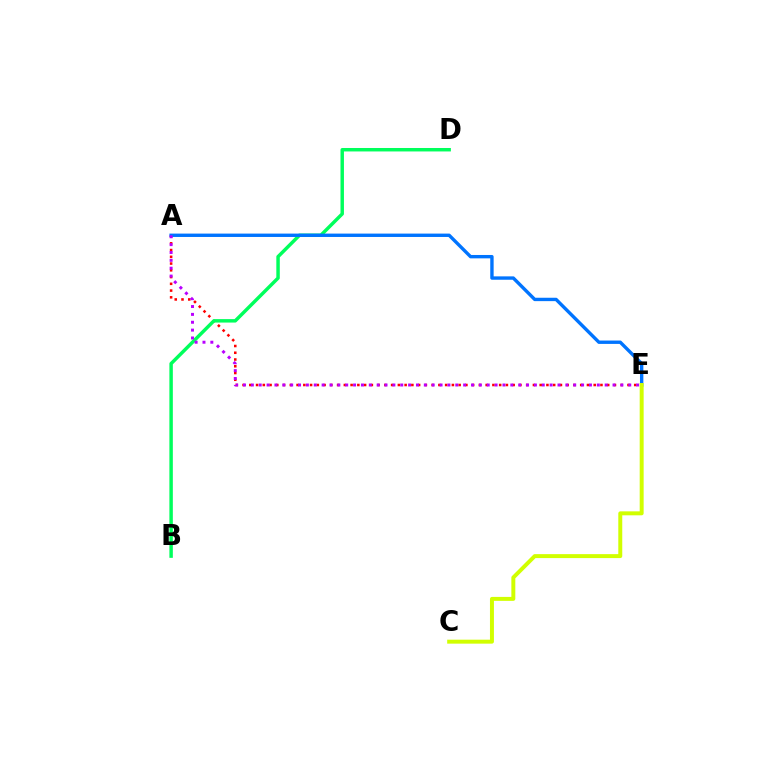{('A', 'E'): [{'color': '#ff0000', 'line_style': 'dotted', 'thickness': 1.83}, {'color': '#0074ff', 'line_style': 'solid', 'thickness': 2.43}, {'color': '#b900ff', 'line_style': 'dotted', 'thickness': 2.14}], ('B', 'D'): [{'color': '#00ff5c', 'line_style': 'solid', 'thickness': 2.49}], ('C', 'E'): [{'color': '#d1ff00', 'line_style': 'solid', 'thickness': 2.85}]}